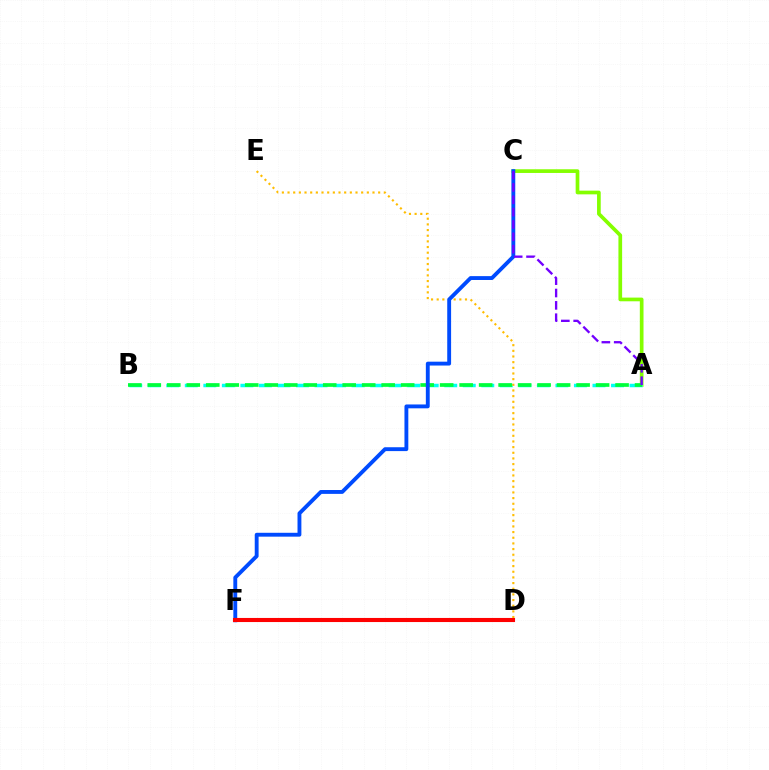{('A', 'C'): [{'color': '#84ff00', 'line_style': 'solid', 'thickness': 2.66}, {'color': '#7200ff', 'line_style': 'dashed', 'thickness': 1.68}], ('A', 'B'): [{'color': '#00fff6', 'line_style': 'dashed', 'thickness': 2.52}, {'color': '#00ff39', 'line_style': 'dashed', 'thickness': 2.65}], ('D', 'E'): [{'color': '#ffbd00', 'line_style': 'dotted', 'thickness': 1.54}], ('C', 'F'): [{'color': '#004bff', 'line_style': 'solid', 'thickness': 2.78}], ('D', 'F'): [{'color': '#ff00cf', 'line_style': 'dashed', 'thickness': 2.53}, {'color': '#ff0000', 'line_style': 'solid', 'thickness': 2.95}]}